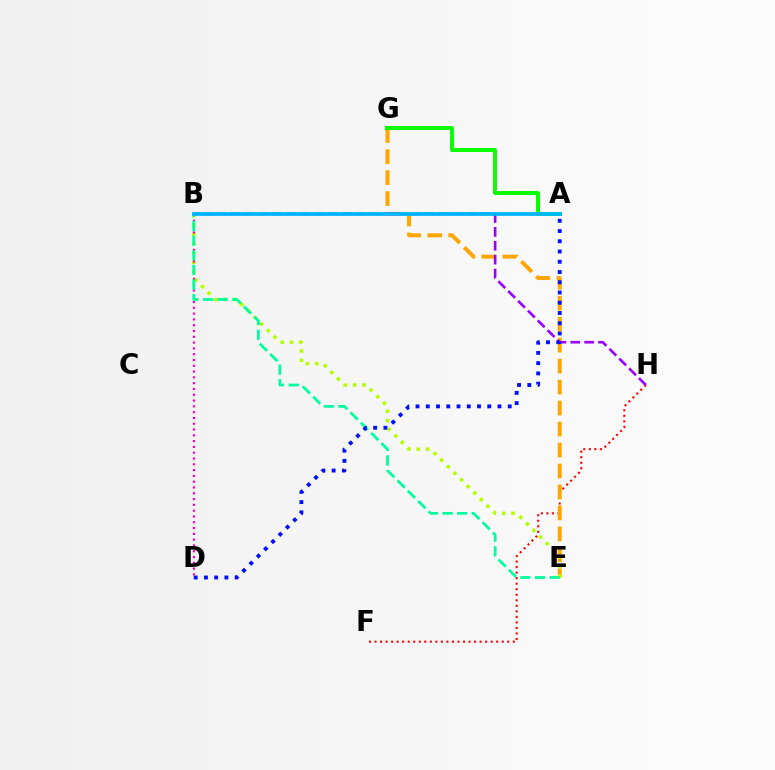{('F', 'H'): [{'color': '#ff0000', 'line_style': 'dotted', 'thickness': 1.5}], ('E', 'G'): [{'color': '#ffa500', 'line_style': 'dashed', 'thickness': 2.85}], ('B', 'E'): [{'color': '#b3ff00', 'line_style': 'dotted', 'thickness': 2.53}, {'color': '#00ff9d', 'line_style': 'dashed', 'thickness': 1.99}], ('B', 'H'): [{'color': '#9b00ff', 'line_style': 'dashed', 'thickness': 1.89}], ('A', 'G'): [{'color': '#08ff00', 'line_style': 'solid', 'thickness': 2.84}], ('B', 'D'): [{'color': '#ff00bd', 'line_style': 'dotted', 'thickness': 1.57}], ('A', 'B'): [{'color': '#00b5ff', 'line_style': 'solid', 'thickness': 2.67}], ('A', 'D'): [{'color': '#0010ff', 'line_style': 'dotted', 'thickness': 2.78}]}